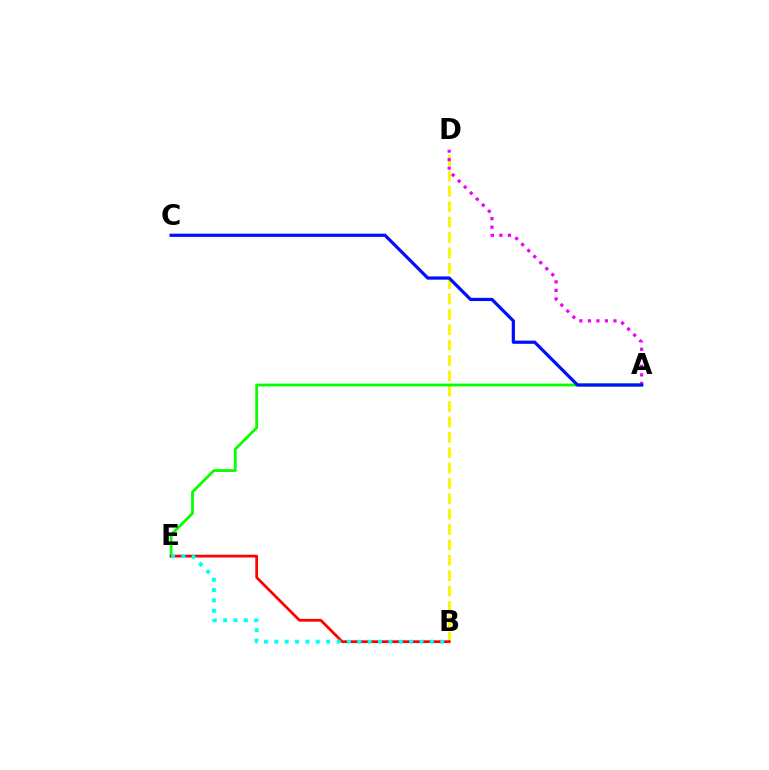{('B', 'D'): [{'color': '#fcf500', 'line_style': 'dashed', 'thickness': 2.09}], ('A', 'D'): [{'color': '#ee00ff', 'line_style': 'dotted', 'thickness': 2.32}], ('A', 'E'): [{'color': '#08ff00', 'line_style': 'solid', 'thickness': 2.02}], ('A', 'C'): [{'color': '#0010ff', 'line_style': 'solid', 'thickness': 2.31}], ('B', 'E'): [{'color': '#ff0000', 'line_style': 'solid', 'thickness': 1.97}, {'color': '#00fff6', 'line_style': 'dotted', 'thickness': 2.82}]}